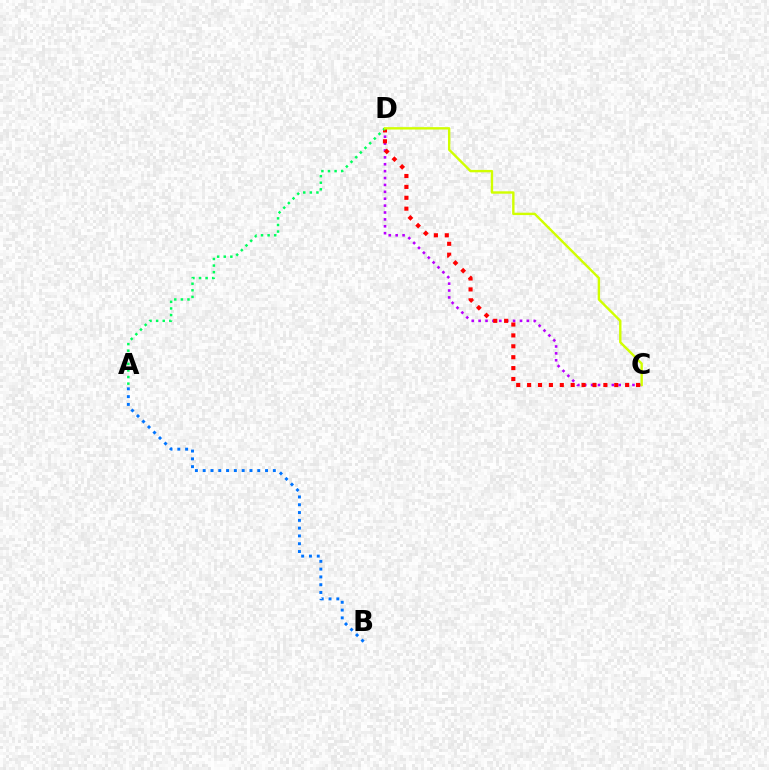{('C', 'D'): [{'color': '#b900ff', 'line_style': 'dotted', 'thickness': 1.87}, {'color': '#ff0000', 'line_style': 'dotted', 'thickness': 2.96}, {'color': '#d1ff00', 'line_style': 'solid', 'thickness': 1.72}], ('A', 'D'): [{'color': '#00ff5c', 'line_style': 'dotted', 'thickness': 1.79}], ('A', 'B'): [{'color': '#0074ff', 'line_style': 'dotted', 'thickness': 2.12}]}